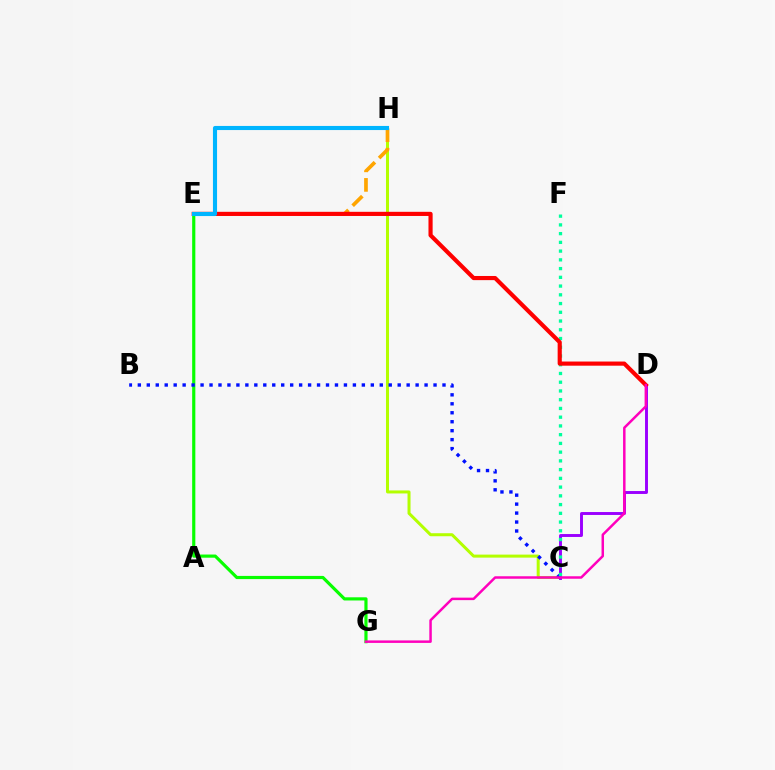{('C', 'H'): [{'color': '#b3ff00', 'line_style': 'solid', 'thickness': 2.17}], ('C', 'D'): [{'color': '#9b00ff', 'line_style': 'solid', 'thickness': 2.1}], ('E', 'H'): [{'color': '#ffa500', 'line_style': 'dashed', 'thickness': 2.66}, {'color': '#00b5ff', 'line_style': 'solid', 'thickness': 2.96}], ('E', 'G'): [{'color': '#08ff00', 'line_style': 'solid', 'thickness': 2.28}], ('B', 'C'): [{'color': '#0010ff', 'line_style': 'dotted', 'thickness': 2.43}], ('C', 'F'): [{'color': '#00ff9d', 'line_style': 'dotted', 'thickness': 2.37}], ('D', 'E'): [{'color': '#ff0000', 'line_style': 'solid', 'thickness': 2.99}], ('D', 'G'): [{'color': '#ff00bd', 'line_style': 'solid', 'thickness': 1.79}]}